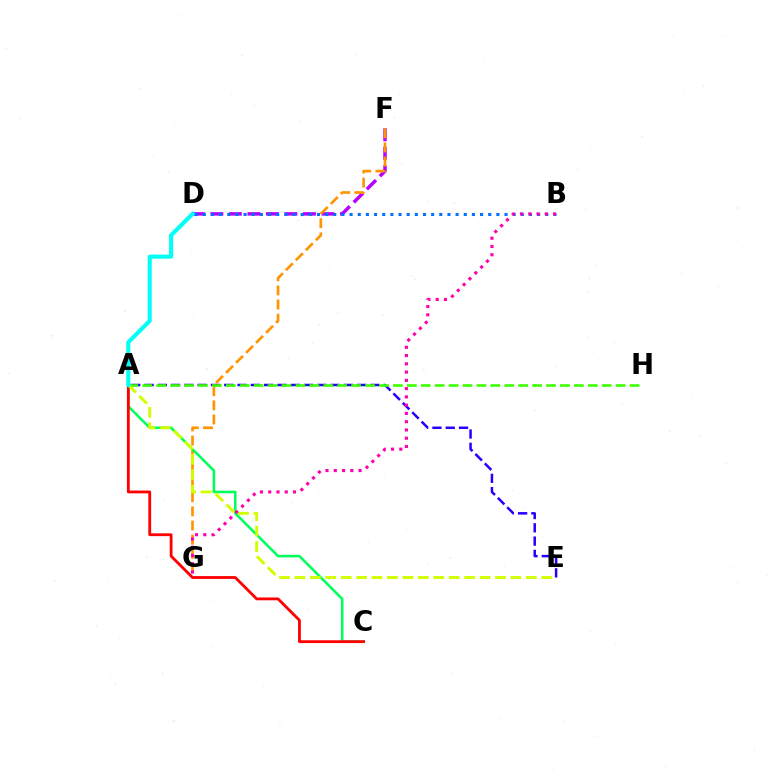{('D', 'F'): [{'color': '#b900ff', 'line_style': 'dashed', 'thickness': 2.51}], ('A', 'E'): [{'color': '#2500ff', 'line_style': 'dashed', 'thickness': 1.81}, {'color': '#d1ff00', 'line_style': 'dashed', 'thickness': 2.1}], ('F', 'G'): [{'color': '#ff9400', 'line_style': 'dashed', 'thickness': 1.92}], ('A', 'H'): [{'color': '#3dff00', 'line_style': 'dashed', 'thickness': 1.89}], ('A', 'C'): [{'color': '#00ff5c', 'line_style': 'solid', 'thickness': 1.85}, {'color': '#ff0000', 'line_style': 'solid', 'thickness': 2.03}], ('B', 'D'): [{'color': '#0074ff', 'line_style': 'dotted', 'thickness': 2.22}], ('B', 'G'): [{'color': '#ff00ac', 'line_style': 'dotted', 'thickness': 2.25}], ('A', 'D'): [{'color': '#00fff6', 'line_style': 'solid', 'thickness': 2.93}]}